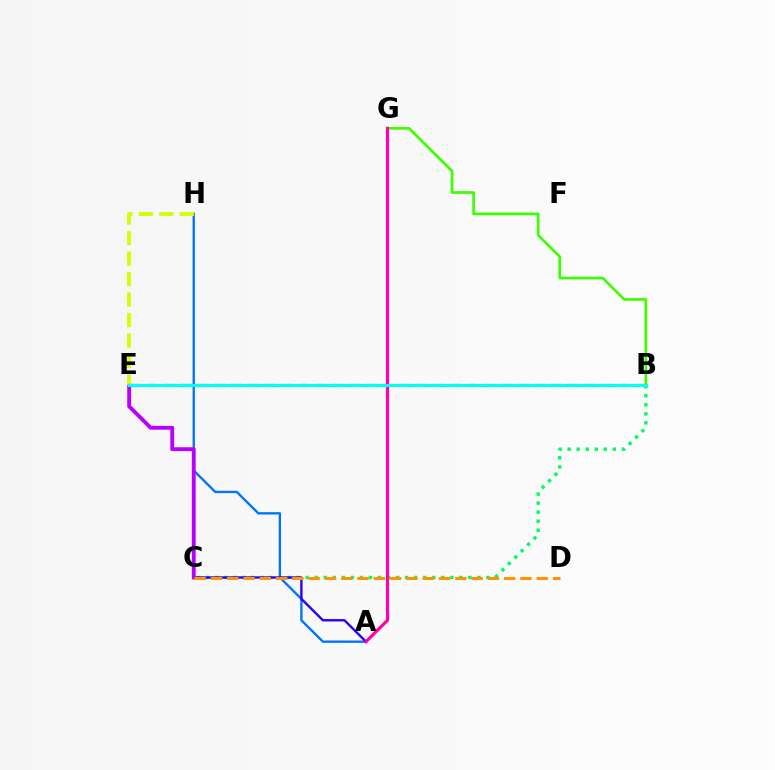{('B', 'G'): [{'color': '#3dff00', 'line_style': 'solid', 'thickness': 1.93}], ('B', 'C'): [{'color': '#00ff5c', 'line_style': 'dotted', 'thickness': 2.46}], ('A', 'H'): [{'color': '#0074ff', 'line_style': 'solid', 'thickness': 1.7}], ('A', 'C'): [{'color': '#2500ff', 'line_style': 'solid', 'thickness': 1.7}], ('C', 'E'): [{'color': '#b900ff', 'line_style': 'solid', 'thickness': 2.78}], ('A', 'G'): [{'color': '#ff00ac', 'line_style': 'solid', 'thickness': 2.28}], ('E', 'H'): [{'color': '#d1ff00', 'line_style': 'dashed', 'thickness': 2.78}], ('B', 'E'): [{'color': '#ff0000', 'line_style': 'dashed', 'thickness': 2.29}, {'color': '#00fff6', 'line_style': 'solid', 'thickness': 2.22}], ('C', 'D'): [{'color': '#ff9400', 'line_style': 'dashed', 'thickness': 2.21}]}